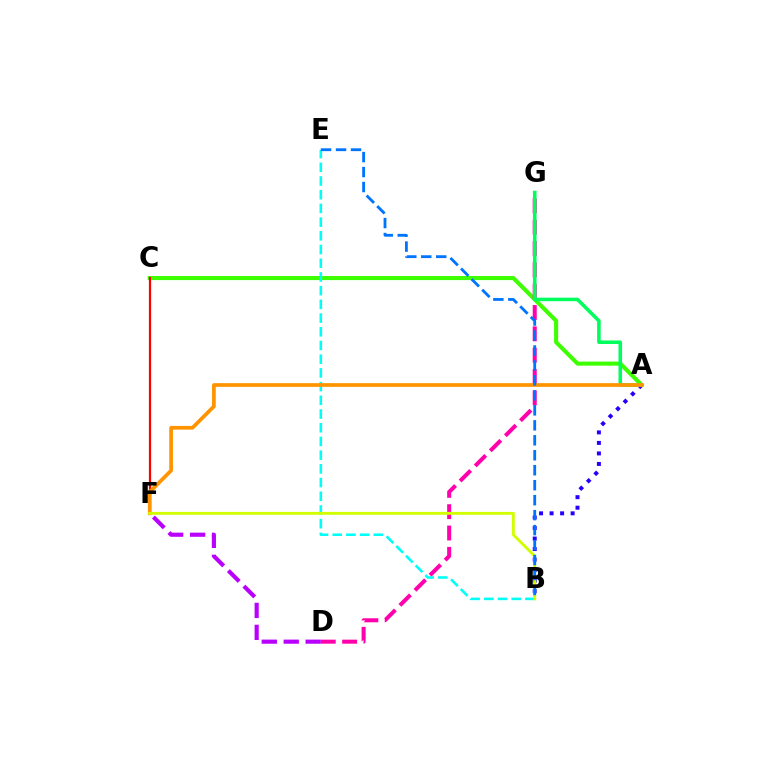{('A', 'C'): [{'color': '#3dff00', 'line_style': 'solid', 'thickness': 2.93}], ('A', 'B'): [{'color': '#2500ff', 'line_style': 'dotted', 'thickness': 2.86}], ('D', 'G'): [{'color': '#ff00ac', 'line_style': 'dashed', 'thickness': 2.9}], ('C', 'F'): [{'color': '#ff0000', 'line_style': 'solid', 'thickness': 1.59}], ('A', 'G'): [{'color': '#00ff5c', 'line_style': 'solid', 'thickness': 2.56}], ('D', 'F'): [{'color': '#b900ff', 'line_style': 'dashed', 'thickness': 2.98}], ('B', 'E'): [{'color': '#00fff6', 'line_style': 'dashed', 'thickness': 1.86}, {'color': '#0074ff', 'line_style': 'dashed', 'thickness': 2.03}], ('A', 'F'): [{'color': '#ff9400', 'line_style': 'solid', 'thickness': 2.67}], ('B', 'F'): [{'color': '#d1ff00', 'line_style': 'solid', 'thickness': 2.06}]}